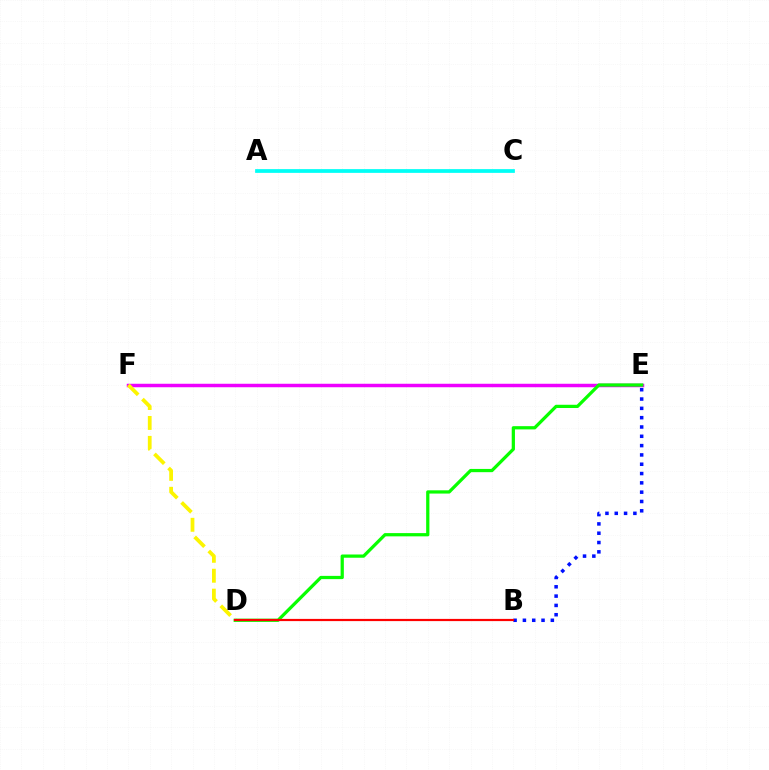{('B', 'E'): [{'color': '#0010ff', 'line_style': 'dotted', 'thickness': 2.53}], ('E', 'F'): [{'color': '#ee00ff', 'line_style': 'solid', 'thickness': 2.5}], ('A', 'C'): [{'color': '#00fff6', 'line_style': 'solid', 'thickness': 2.69}], ('D', 'F'): [{'color': '#fcf500', 'line_style': 'dashed', 'thickness': 2.71}], ('D', 'E'): [{'color': '#08ff00', 'line_style': 'solid', 'thickness': 2.33}], ('B', 'D'): [{'color': '#ff0000', 'line_style': 'solid', 'thickness': 1.58}]}